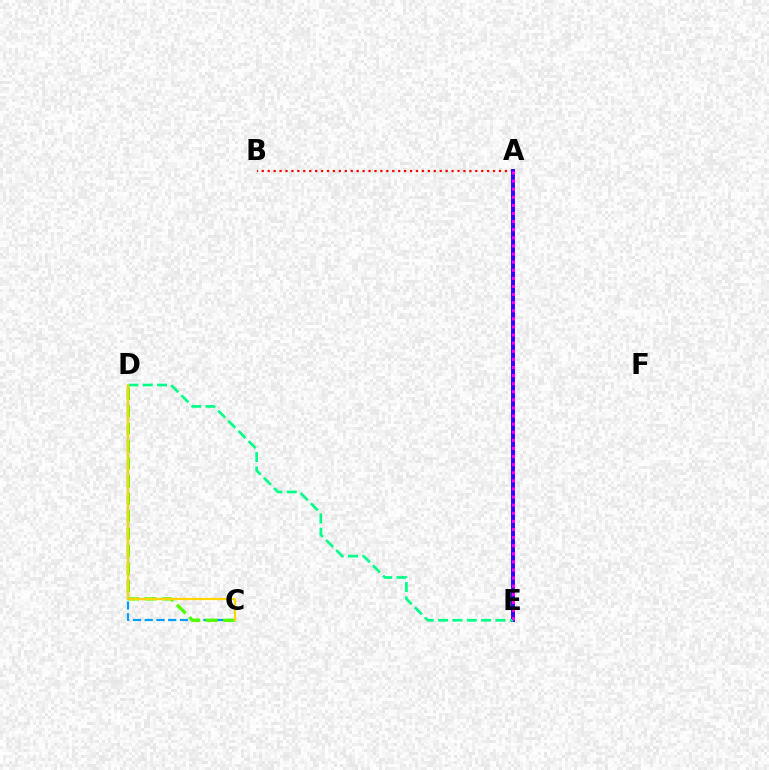{('A', 'B'): [{'color': '#ff0000', 'line_style': 'dotted', 'thickness': 1.61}], ('A', 'E'): [{'color': '#3700ff', 'line_style': 'solid', 'thickness': 2.84}, {'color': '#ff00ed', 'line_style': 'dotted', 'thickness': 2.2}], ('C', 'D'): [{'color': '#009eff', 'line_style': 'dashed', 'thickness': 1.59}, {'color': '#4fff00', 'line_style': 'dashed', 'thickness': 2.38}, {'color': '#ffd500', 'line_style': 'solid', 'thickness': 1.6}], ('D', 'E'): [{'color': '#00ff86', 'line_style': 'dashed', 'thickness': 1.95}]}